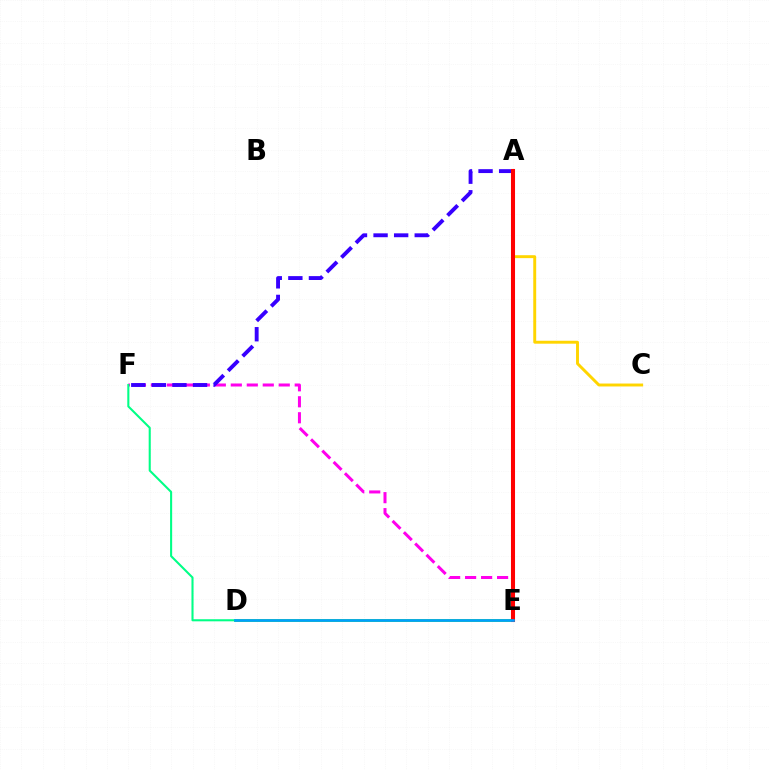{('A', 'C'): [{'color': '#ffd500', 'line_style': 'solid', 'thickness': 2.11}], ('E', 'F'): [{'color': '#ff00ed', 'line_style': 'dashed', 'thickness': 2.17}], ('D', 'E'): [{'color': '#4fff00', 'line_style': 'solid', 'thickness': 1.96}, {'color': '#009eff', 'line_style': 'solid', 'thickness': 1.93}], ('A', 'F'): [{'color': '#3700ff', 'line_style': 'dashed', 'thickness': 2.8}], ('A', 'E'): [{'color': '#ff0000', 'line_style': 'solid', 'thickness': 2.93}], ('D', 'F'): [{'color': '#00ff86', 'line_style': 'solid', 'thickness': 1.5}]}